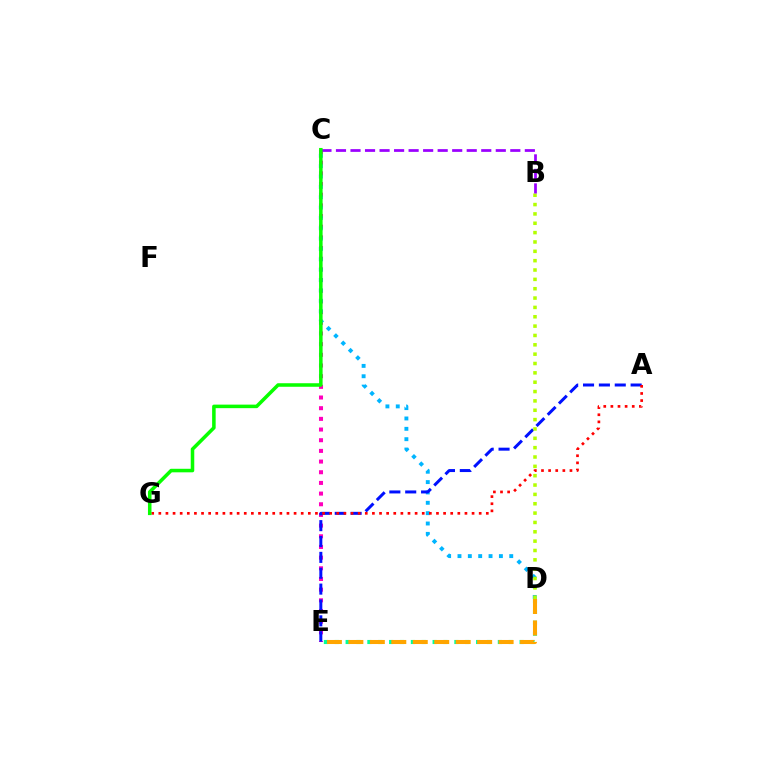{('C', 'E'): [{'color': '#ff00bd', 'line_style': 'dotted', 'thickness': 2.9}], ('C', 'D'): [{'color': '#00b5ff', 'line_style': 'dotted', 'thickness': 2.81}], ('A', 'E'): [{'color': '#0010ff', 'line_style': 'dashed', 'thickness': 2.16}], ('D', 'E'): [{'color': '#00ff9d', 'line_style': 'dotted', 'thickness': 2.95}, {'color': '#ffa500', 'line_style': 'dashed', 'thickness': 2.92}], ('A', 'G'): [{'color': '#ff0000', 'line_style': 'dotted', 'thickness': 1.93}], ('B', 'D'): [{'color': '#b3ff00', 'line_style': 'dotted', 'thickness': 2.54}], ('B', 'C'): [{'color': '#9b00ff', 'line_style': 'dashed', 'thickness': 1.97}], ('C', 'G'): [{'color': '#08ff00', 'line_style': 'solid', 'thickness': 2.54}]}